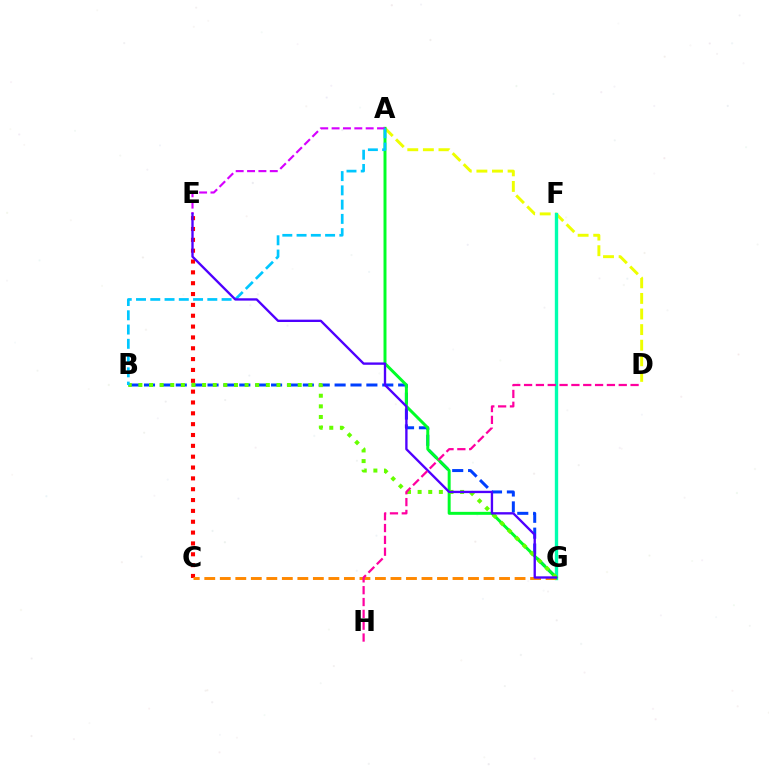{('A', 'D'): [{'color': '#eeff00', 'line_style': 'dashed', 'thickness': 2.12}], ('F', 'G'): [{'color': '#00ffaf', 'line_style': 'solid', 'thickness': 2.42}], ('C', 'E'): [{'color': '#ff0000', 'line_style': 'dotted', 'thickness': 2.95}], ('B', 'G'): [{'color': '#003fff', 'line_style': 'dashed', 'thickness': 2.16}, {'color': '#66ff00', 'line_style': 'dotted', 'thickness': 2.89}], ('C', 'G'): [{'color': '#ff8800', 'line_style': 'dashed', 'thickness': 2.11}], ('A', 'G'): [{'color': '#00ff27', 'line_style': 'solid', 'thickness': 2.14}], ('A', 'E'): [{'color': '#d600ff', 'line_style': 'dashed', 'thickness': 1.54}], ('A', 'B'): [{'color': '#00c7ff', 'line_style': 'dashed', 'thickness': 1.94}], ('E', 'G'): [{'color': '#4f00ff', 'line_style': 'solid', 'thickness': 1.69}], ('D', 'H'): [{'color': '#ff00a0', 'line_style': 'dashed', 'thickness': 1.61}]}